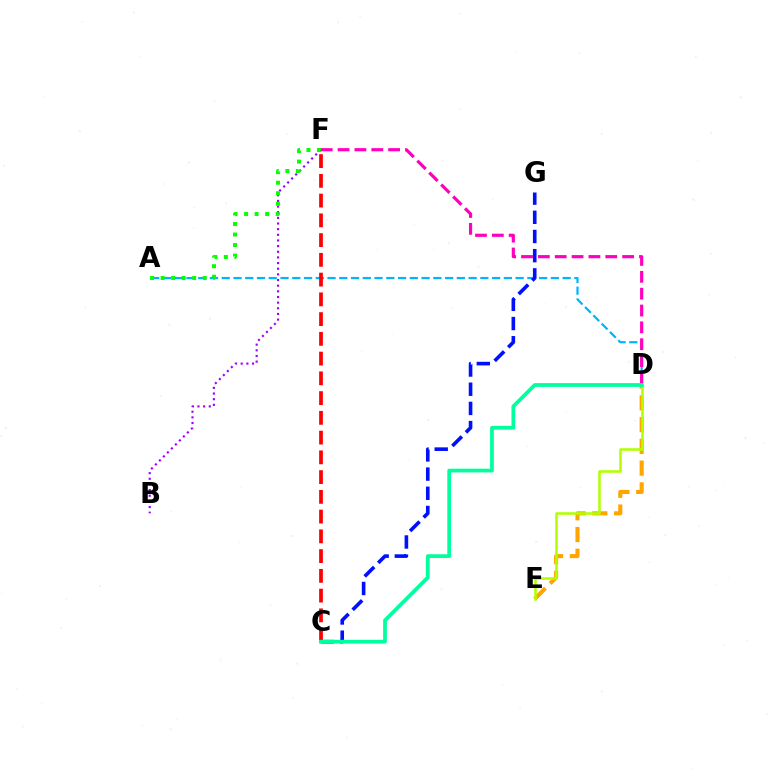{('D', 'E'): [{'color': '#ffa500', 'line_style': 'dashed', 'thickness': 2.96}, {'color': '#b3ff00', 'line_style': 'solid', 'thickness': 1.84}], ('A', 'D'): [{'color': '#00b5ff', 'line_style': 'dashed', 'thickness': 1.6}], ('B', 'F'): [{'color': '#9b00ff', 'line_style': 'dotted', 'thickness': 1.54}], ('A', 'F'): [{'color': '#08ff00', 'line_style': 'dotted', 'thickness': 2.86}], ('C', 'G'): [{'color': '#0010ff', 'line_style': 'dashed', 'thickness': 2.61}], ('C', 'F'): [{'color': '#ff0000', 'line_style': 'dashed', 'thickness': 2.68}], ('D', 'F'): [{'color': '#ff00bd', 'line_style': 'dashed', 'thickness': 2.29}], ('C', 'D'): [{'color': '#00ff9d', 'line_style': 'solid', 'thickness': 2.68}]}